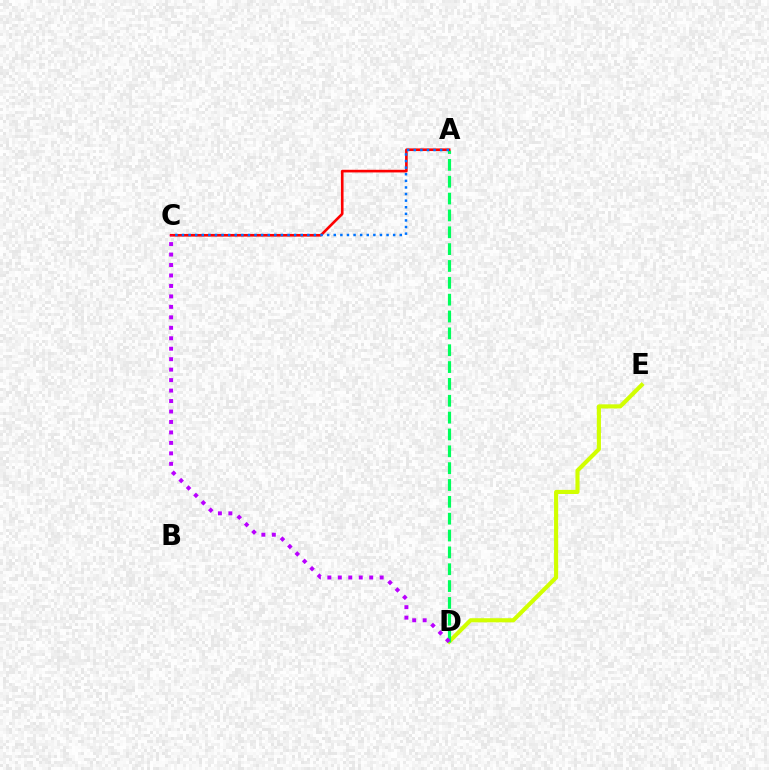{('D', 'E'): [{'color': '#d1ff00', 'line_style': 'solid', 'thickness': 2.96}], ('A', 'D'): [{'color': '#00ff5c', 'line_style': 'dashed', 'thickness': 2.29}], ('A', 'C'): [{'color': '#ff0000', 'line_style': 'solid', 'thickness': 1.9}, {'color': '#0074ff', 'line_style': 'dotted', 'thickness': 1.79}], ('C', 'D'): [{'color': '#b900ff', 'line_style': 'dotted', 'thickness': 2.84}]}